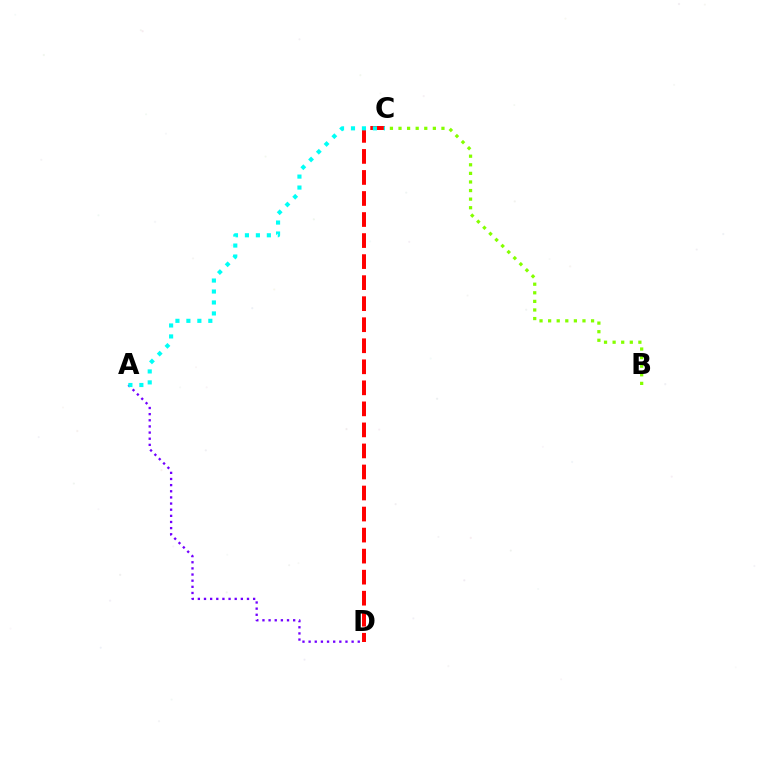{('A', 'D'): [{'color': '#7200ff', 'line_style': 'dotted', 'thickness': 1.67}], ('C', 'D'): [{'color': '#ff0000', 'line_style': 'dashed', 'thickness': 2.86}], ('A', 'C'): [{'color': '#00fff6', 'line_style': 'dotted', 'thickness': 2.98}], ('B', 'C'): [{'color': '#84ff00', 'line_style': 'dotted', 'thickness': 2.33}]}